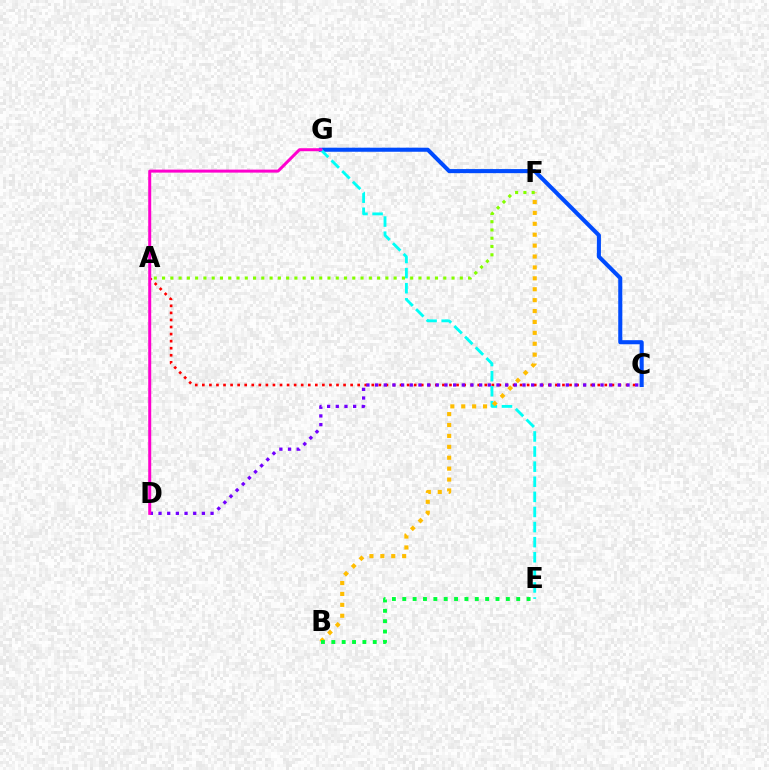{('A', 'C'): [{'color': '#ff0000', 'line_style': 'dotted', 'thickness': 1.92}], ('C', 'G'): [{'color': '#004bff', 'line_style': 'solid', 'thickness': 2.93}], ('C', 'D'): [{'color': '#7200ff', 'line_style': 'dotted', 'thickness': 2.36}], ('E', 'G'): [{'color': '#00fff6', 'line_style': 'dashed', 'thickness': 2.05}], ('B', 'F'): [{'color': '#ffbd00', 'line_style': 'dotted', 'thickness': 2.96}], ('A', 'F'): [{'color': '#84ff00', 'line_style': 'dotted', 'thickness': 2.25}], ('D', 'G'): [{'color': '#ff00cf', 'line_style': 'solid', 'thickness': 2.16}], ('B', 'E'): [{'color': '#00ff39', 'line_style': 'dotted', 'thickness': 2.81}]}